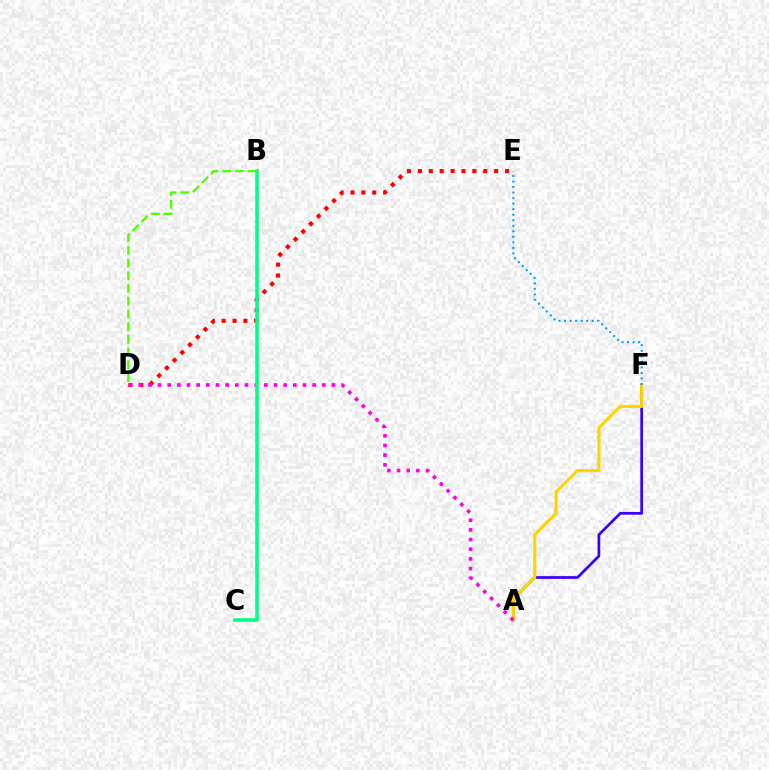{('A', 'F'): [{'color': '#3700ff', 'line_style': 'solid', 'thickness': 1.96}, {'color': '#ffd500', 'line_style': 'solid', 'thickness': 2.27}], ('D', 'E'): [{'color': '#ff0000', 'line_style': 'dotted', 'thickness': 2.96}], ('A', 'D'): [{'color': '#ff00ed', 'line_style': 'dotted', 'thickness': 2.62}], ('B', 'C'): [{'color': '#00ff86', 'line_style': 'solid', 'thickness': 2.55}], ('B', 'D'): [{'color': '#4fff00', 'line_style': 'dashed', 'thickness': 1.73}], ('E', 'F'): [{'color': '#009eff', 'line_style': 'dotted', 'thickness': 1.5}]}